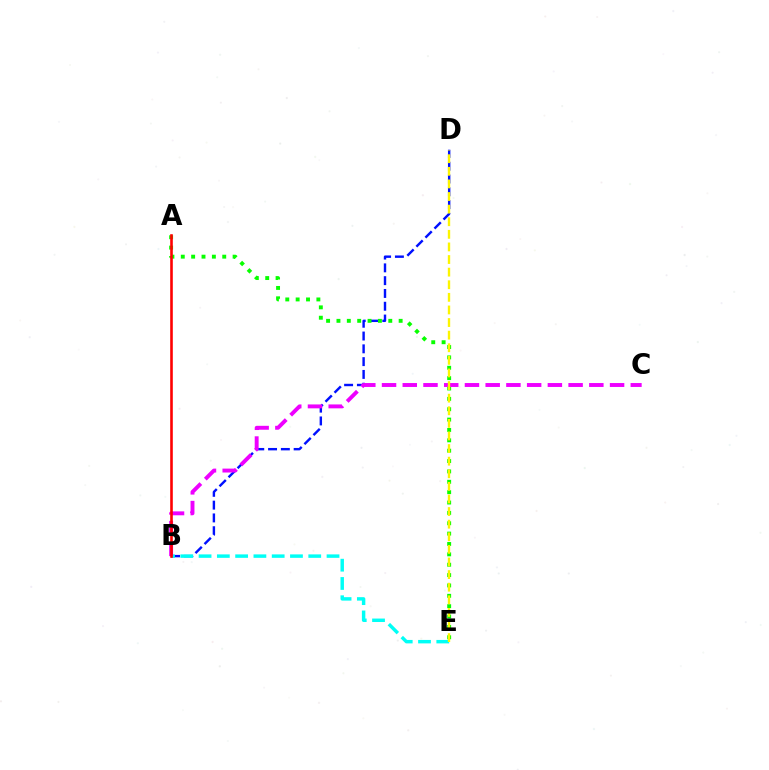{('B', 'D'): [{'color': '#0010ff', 'line_style': 'dashed', 'thickness': 1.74}], ('A', 'E'): [{'color': '#08ff00', 'line_style': 'dotted', 'thickness': 2.82}], ('B', 'E'): [{'color': '#00fff6', 'line_style': 'dashed', 'thickness': 2.48}], ('B', 'C'): [{'color': '#ee00ff', 'line_style': 'dashed', 'thickness': 2.82}], ('D', 'E'): [{'color': '#fcf500', 'line_style': 'dashed', 'thickness': 1.71}], ('A', 'B'): [{'color': '#ff0000', 'line_style': 'solid', 'thickness': 1.88}]}